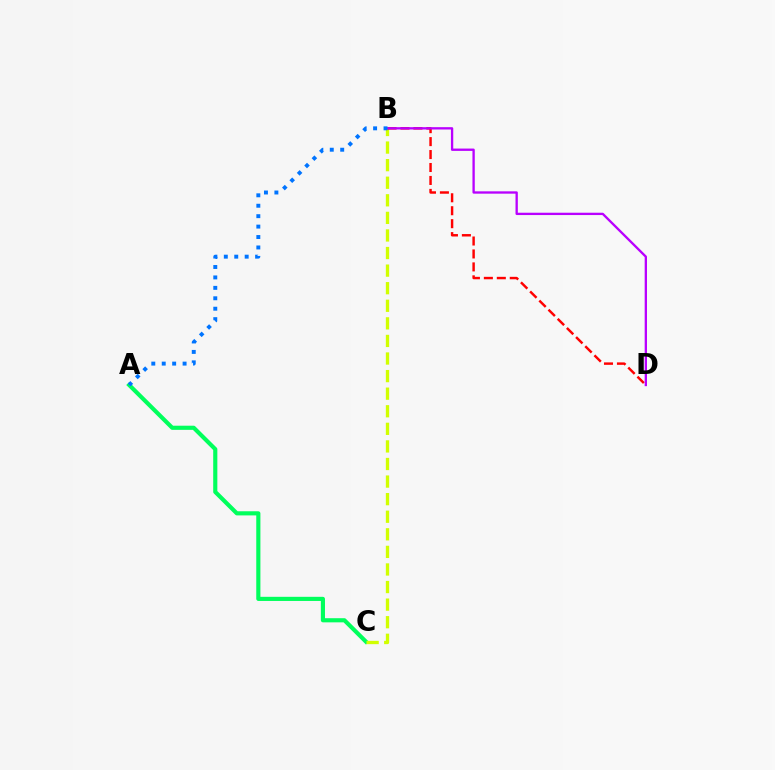{('A', 'C'): [{'color': '#00ff5c', 'line_style': 'solid', 'thickness': 2.98}], ('B', 'C'): [{'color': '#d1ff00', 'line_style': 'dashed', 'thickness': 2.39}], ('B', 'D'): [{'color': '#ff0000', 'line_style': 'dashed', 'thickness': 1.76}, {'color': '#b900ff', 'line_style': 'solid', 'thickness': 1.68}], ('A', 'B'): [{'color': '#0074ff', 'line_style': 'dotted', 'thickness': 2.83}]}